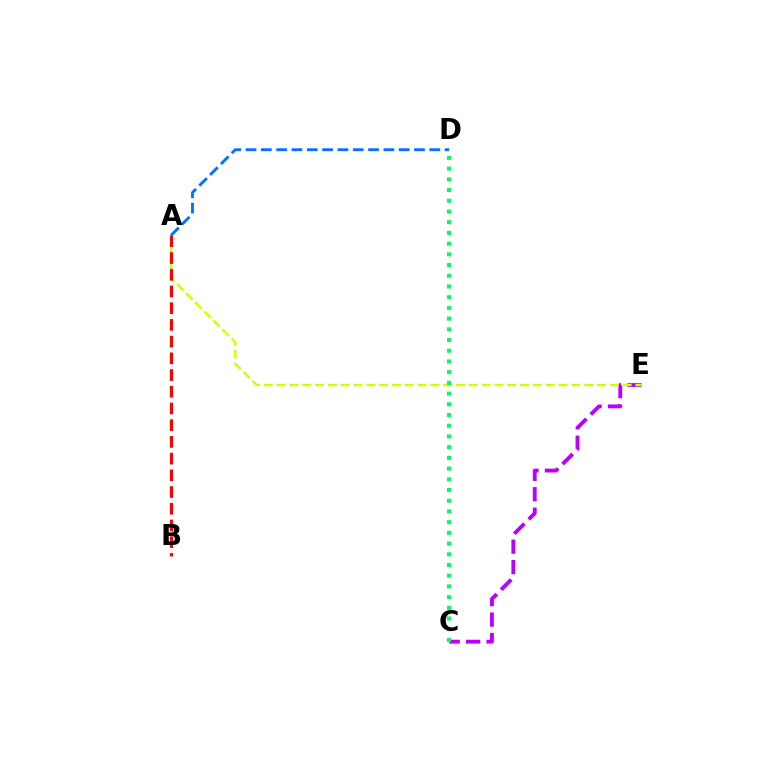{('C', 'E'): [{'color': '#b900ff', 'line_style': 'dashed', 'thickness': 2.78}], ('A', 'E'): [{'color': '#d1ff00', 'line_style': 'dashed', 'thickness': 1.74}], ('A', 'B'): [{'color': '#ff0000', 'line_style': 'dashed', 'thickness': 2.27}], ('A', 'D'): [{'color': '#0074ff', 'line_style': 'dashed', 'thickness': 2.08}], ('C', 'D'): [{'color': '#00ff5c', 'line_style': 'dotted', 'thickness': 2.91}]}